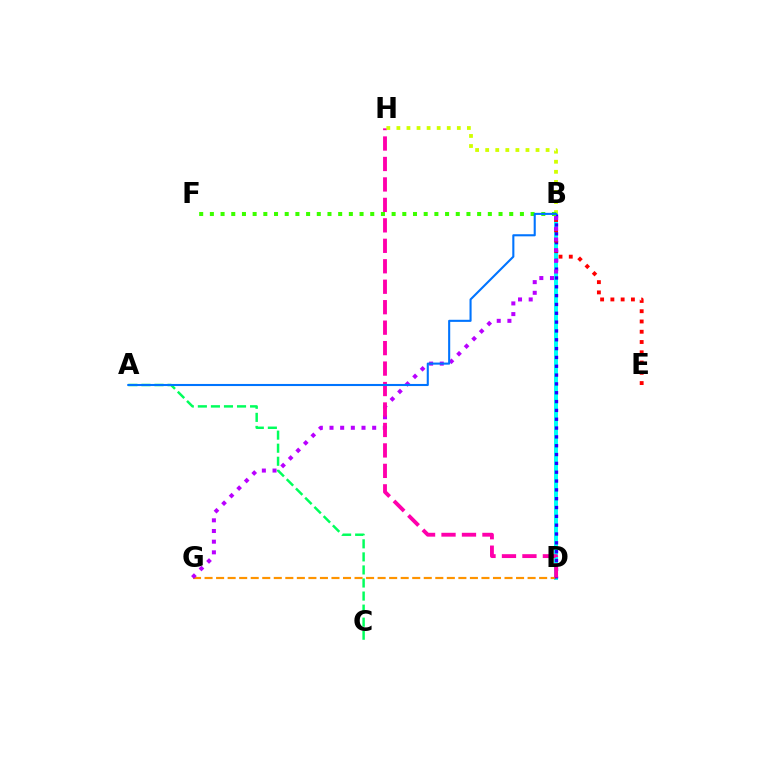{('A', 'C'): [{'color': '#00ff5c', 'line_style': 'dashed', 'thickness': 1.77}], ('B', 'D'): [{'color': '#00fff6', 'line_style': 'solid', 'thickness': 2.85}, {'color': '#2500ff', 'line_style': 'dotted', 'thickness': 2.4}], ('D', 'G'): [{'color': '#ff9400', 'line_style': 'dashed', 'thickness': 1.57}], ('B', 'E'): [{'color': '#ff0000', 'line_style': 'dotted', 'thickness': 2.79}], ('B', 'G'): [{'color': '#b900ff', 'line_style': 'dotted', 'thickness': 2.9}], ('D', 'H'): [{'color': '#ff00ac', 'line_style': 'dashed', 'thickness': 2.78}], ('B', 'H'): [{'color': '#d1ff00', 'line_style': 'dotted', 'thickness': 2.74}], ('B', 'F'): [{'color': '#3dff00', 'line_style': 'dotted', 'thickness': 2.9}], ('A', 'B'): [{'color': '#0074ff', 'line_style': 'solid', 'thickness': 1.51}]}